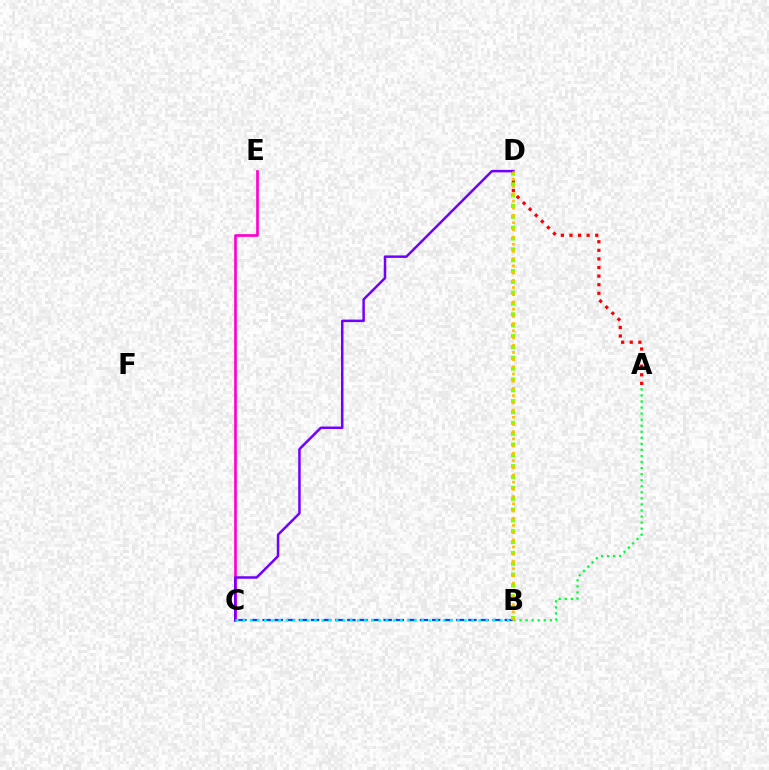{('C', 'E'): [{'color': '#ff00cf', 'line_style': 'solid', 'thickness': 1.93}], ('B', 'C'): [{'color': '#004bff', 'line_style': 'dashed', 'thickness': 1.64}, {'color': '#00fff6', 'line_style': 'dotted', 'thickness': 1.94}], ('A', 'D'): [{'color': '#ff0000', 'line_style': 'dotted', 'thickness': 2.34}], ('B', 'D'): [{'color': '#84ff00', 'line_style': 'dotted', 'thickness': 2.95}, {'color': '#ffbd00', 'line_style': 'dotted', 'thickness': 1.96}], ('A', 'B'): [{'color': '#00ff39', 'line_style': 'dotted', 'thickness': 1.65}], ('C', 'D'): [{'color': '#7200ff', 'line_style': 'solid', 'thickness': 1.8}]}